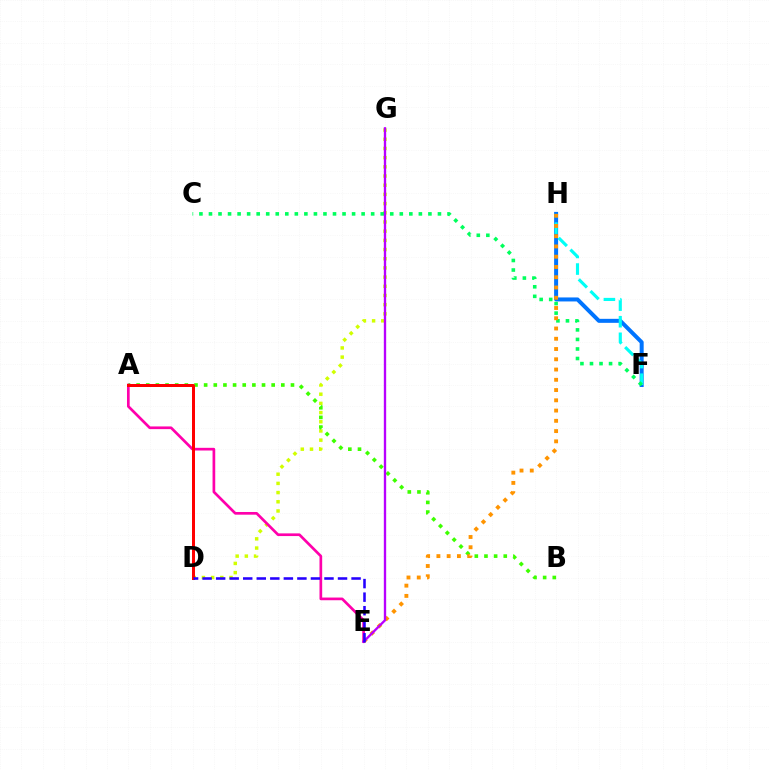{('D', 'G'): [{'color': '#d1ff00', 'line_style': 'dotted', 'thickness': 2.5}], ('A', 'B'): [{'color': '#3dff00', 'line_style': 'dotted', 'thickness': 2.62}], ('F', 'H'): [{'color': '#0074ff', 'line_style': 'solid', 'thickness': 2.88}, {'color': '#00fff6', 'line_style': 'dashed', 'thickness': 2.25}], ('C', 'F'): [{'color': '#00ff5c', 'line_style': 'dotted', 'thickness': 2.59}], ('E', 'H'): [{'color': '#ff9400', 'line_style': 'dotted', 'thickness': 2.79}], ('A', 'E'): [{'color': '#ff00ac', 'line_style': 'solid', 'thickness': 1.94}], ('E', 'G'): [{'color': '#b900ff', 'line_style': 'solid', 'thickness': 1.69}], ('A', 'D'): [{'color': '#ff0000', 'line_style': 'solid', 'thickness': 2.16}], ('D', 'E'): [{'color': '#2500ff', 'line_style': 'dashed', 'thickness': 1.84}]}